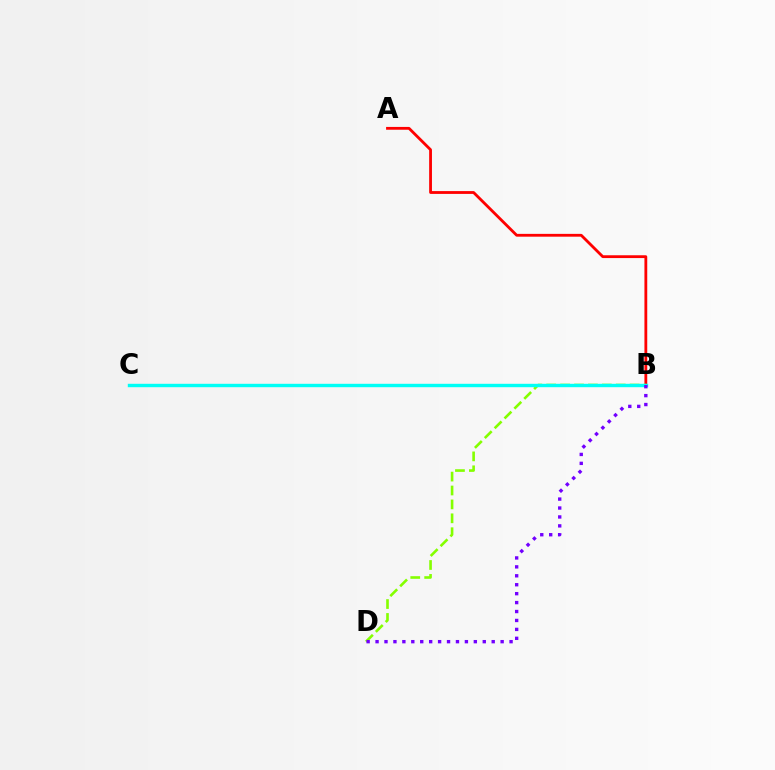{('A', 'B'): [{'color': '#ff0000', 'line_style': 'solid', 'thickness': 2.02}], ('B', 'D'): [{'color': '#84ff00', 'line_style': 'dashed', 'thickness': 1.89}, {'color': '#7200ff', 'line_style': 'dotted', 'thickness': 2.43}], ('B', 'C'): [{'color': '#00fff6', 'line_style': 'solid', 'thickness': 2.45}]}